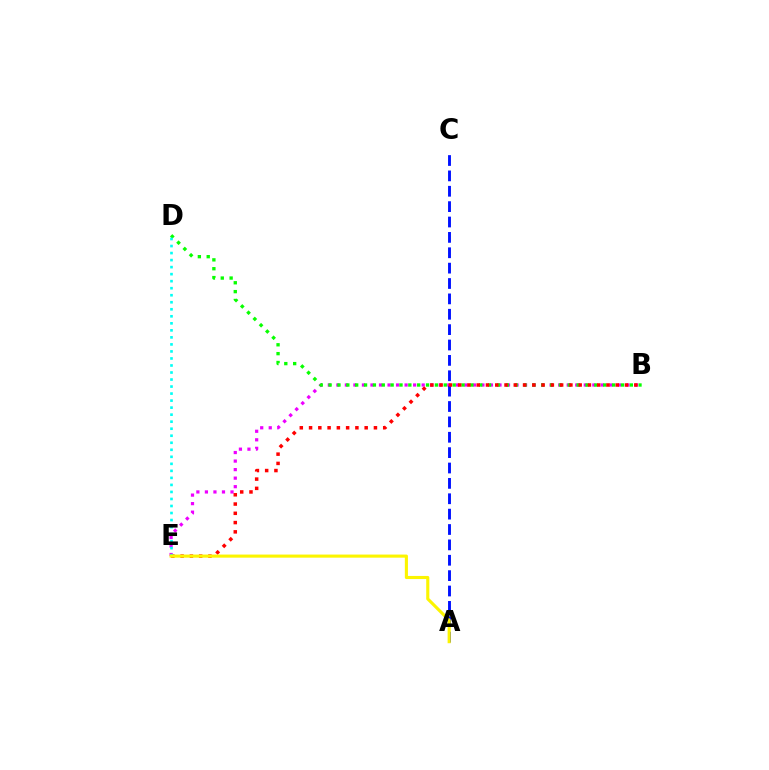{('B', 'E'): [{'color': '#ee00ff', 'line_style': 'dotted', 'thickness': 2.32}, {'color': '#ff0000', 'line_style': 'dotted', 'thickness': 2.52}], ('B', 'D'): [{'color': '#08ff00', 'line_style': 'dotted', 'thickness': 2.41}], ('A', 'C'): [{'color': '#0010ff', 'line_style': 'dashed', 'thickness': 2.09}], ('D', 'E'): [{'color': '#00fff6', 'line_style': 'dotted', 'thickness': 1.91}], ('A', 'E'): [{'color': '#fcf500', 'line_style': 'solid', 'thickness': 2.24}]}